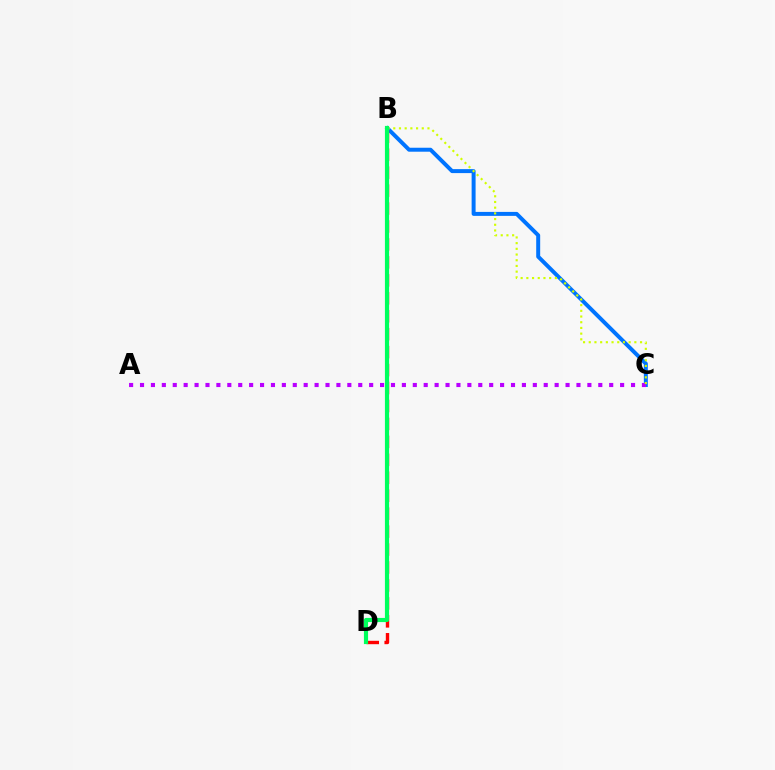{('B', 'C'): [{'color': '#0074ff', 'line_style': 'solid', 'thickness': 2.86}, {'color': '#d1ff00', 'line_style': 'dotted', 'thickness': 1.55}], ('A', 'C'): [{'color': '#b900ff', 'line_style': 'dotted', 'thickness': 2.96}], ('B', 'D'): [{'color': '#ff0000', 'line_style': 'dashed', 'thickness': 2.44}, {'color': '#00ff5c', 'line_style': 'solid', 'thickness': 2.99}]}